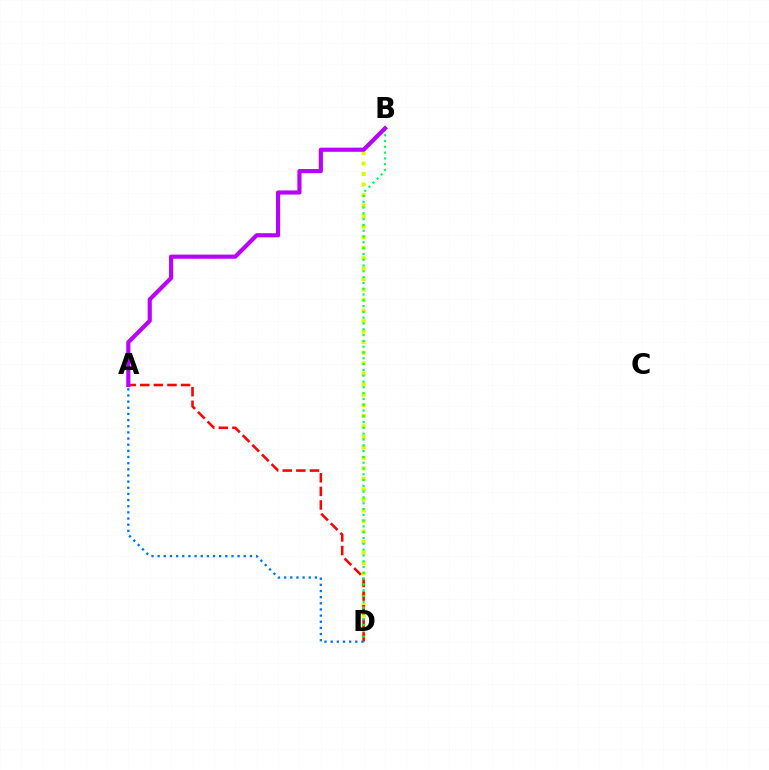{('B', 'D'): [{'color': '#d1ff00', 'line_style': 'dotted', 'thickness': 2.86}, {'color': '#00ff5c', 'line_style': 'dotted', 'thickness': 1.58}], ('A', 'D'): [{'color': '#ff0000', 'line_style': 'dashed', 'thickness': 1.85}, {'color': '#0074ff', 'line_style': 'dotted', 'thickness': 1.67}], ('A', 'B'): [{'color': '#b900ff', 'line_style': 'solid', 'thickness': 2.99}]}